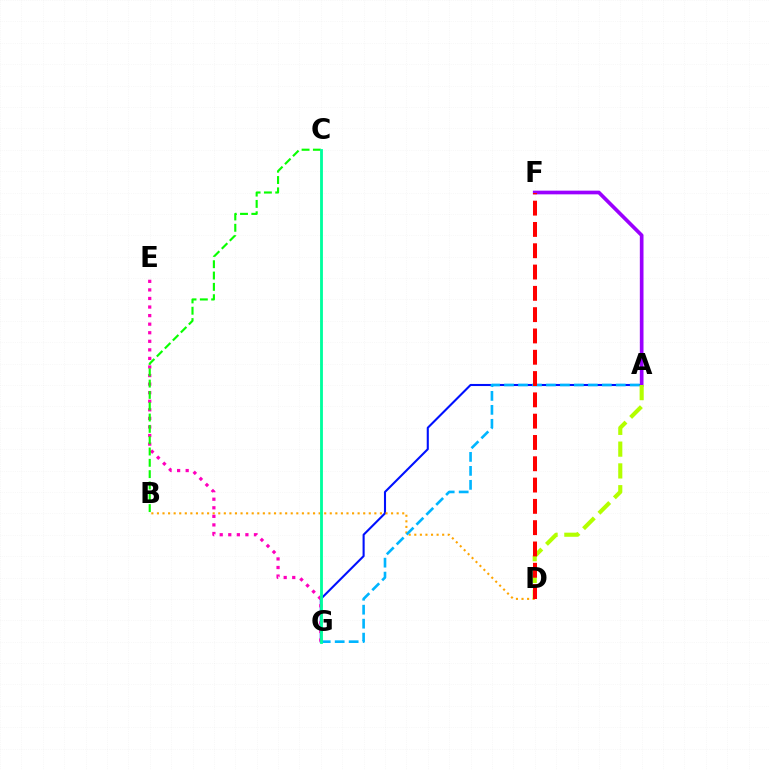{('A', 'G'): [{'color': '#0010ff', 'line_style': 'solid', 'thickness': 1.51}, {'color': '#00b5ff', 'line_style': 'dashed', 'thickness': 1.9}], ('A', 'F'): [{'color': '#9b00ff', 'line_style': 'solid', 'thickness': 2.65}], ('B', 'D'): [{'color': '#ffa500', 'line_style': 'dotted', 'thickness': 1.51}], ('E', 'G'): [{'color': '#ff00bd', 'line_style': 'dotted', 'thickness': 2.33}], ('A', 'D'): [{'color': '#b3ff00', 'line_style': 'dashed', 'thickness': 2.96}], ('B', 'C'): [{'color': '#08ff00', 'line_style': 'dashed', 'thickness': 1.54}], ('C', 'G'): [{'color': '#00ff9d', 'line_style': 'solid', 'thickness': 2.04}], ('D', 'F'): [{'color': '#ff0000', 'line_style': 'dashed', 'thickness': 2.89}]}